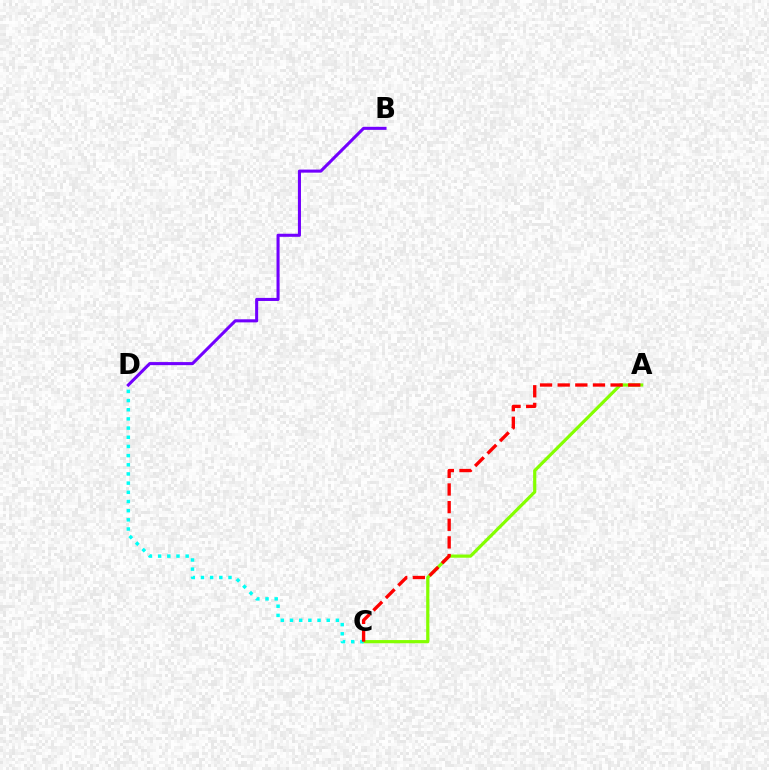{('A', 'C'): [{'color': '#84ff00', 'line_style': 'solid', 'thickness': 2.3}, {'color': '#ff0000', 'line_style': 'dashed', 'thickness': 2.4}], ('C', 'D'): [{'color': '#00fff6', 'line_style': 'dotted', 'thickness': 2.49}], ('B', 'D'): [{'color': '#7200ff', 'line_style': 'solid', 'thickness': 2.21}]}